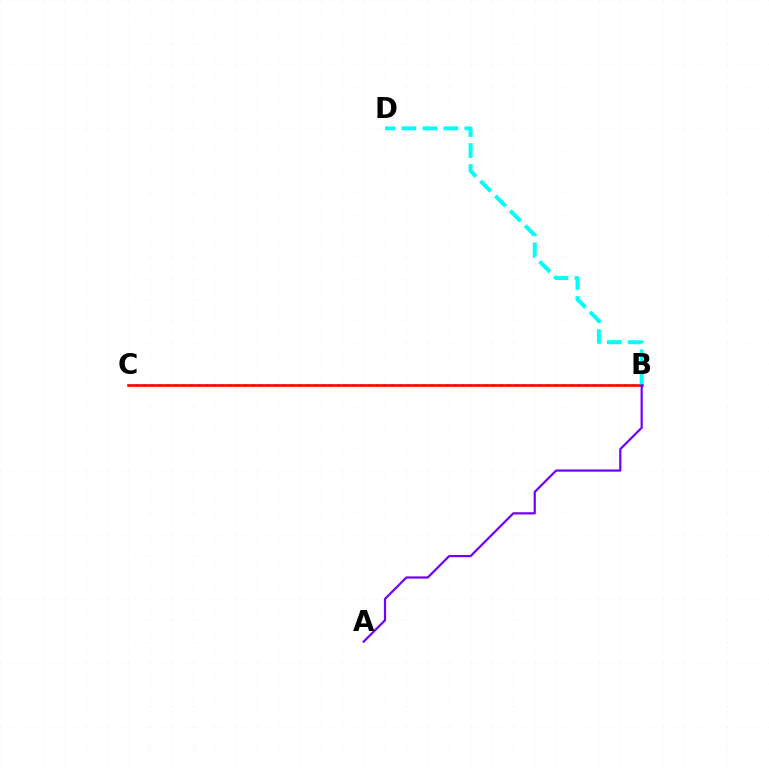{('B', 'C'): [{'color': '#84ff00', 'line_style': 'dotted', 'thickness': 2.11}, {'color': '#ff0000', 'line_style': 'solid', 'thickness': 1.9}], ('B', 'D'): [{'color': '#00fff6', 'line_style': 'dashed', 'thickness': 2.85}], ('A', 'B'): [{'color': '#7200ff', 'line_style': 'solid', 'thickness': 1.59}]}